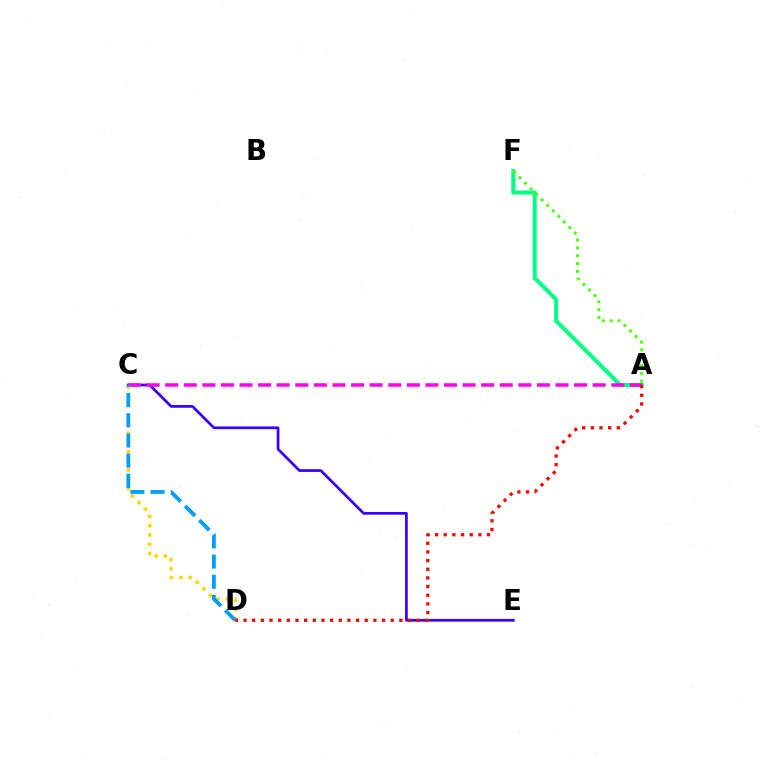{('A', 'F'): [{'color': '#00ff86', 'line_style': 'solid', 'thickness': 2.91}, {'color': '#4fff00', 'line_style': 'dotted', 'thickness': 2.13}], ('C', 'E'): [{'color': '#3700ff', 'line_style': 'solid', 'thickness': 1.96}], ('A', 'C'): [{'color': '#ff00ed', 'line_style': 'dashed', 'thickness': 2.53}], ('C', 'D'): [{'color': '#ffd500', 'line_style': 'dotted', 'thickness': 2.5}, {'color': '#009eff', 'line_style': 'dashed', 'thickness': 2.74}], ('A', 'D'): [{'color': '#ff0000', 'line_style': 'dotted', 'thickness': 2.35}]}